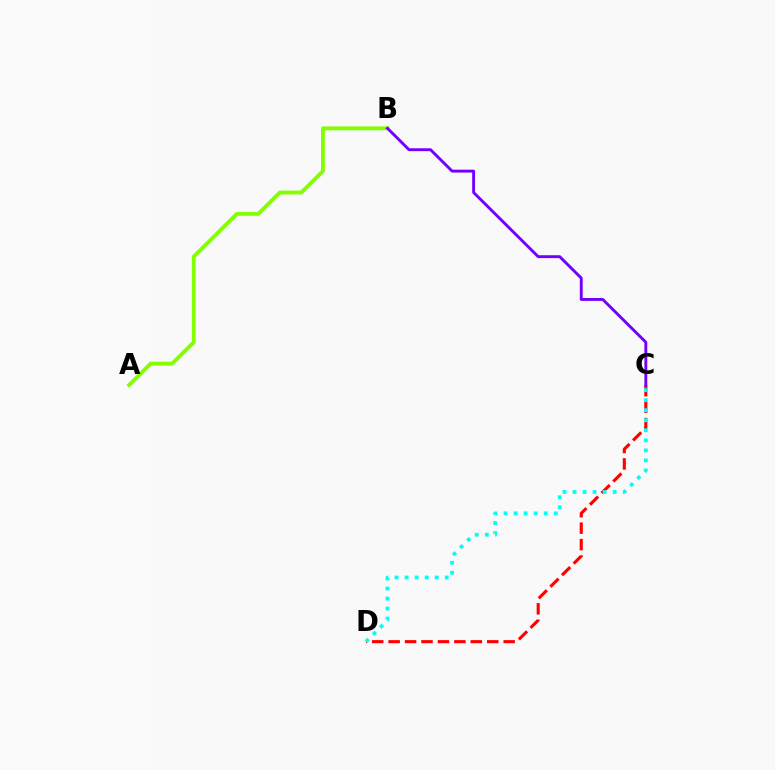{('C', 'D'): [{'color': '#ff0000', 'line_style': 'dashed', 'thickness': 2.23}, {'color': '#00fff6', 'line_style': 'dotted', 'thickness': 2.73}], ('A', 'B'): [{'color': '#84ff00', 'line_style': 'solid', 'thickness': 2.79}], ('B', 'C'): [{'color': '#7200ff', 'line_style': 'solid', 'thickness': 2.09}]}